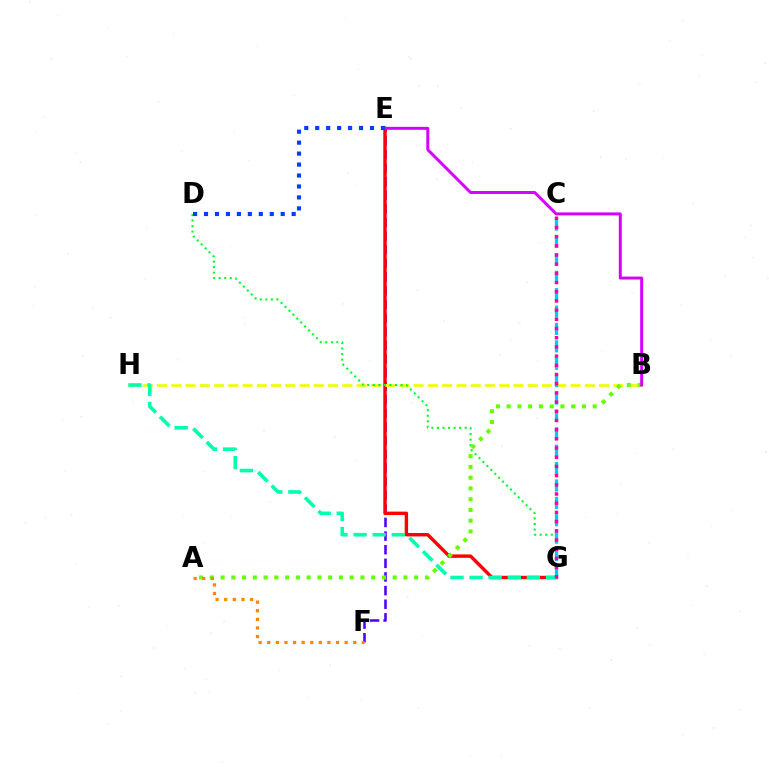{('E', 'F'): [{'color': '#4f00ff', 'line_style': 'dashed', 'thickness': 1.85}], ('E', 'G'): [{'color': '#ff0000', 'line_style': 'solid', 'thickness': 2.46}], ('B', 'H'): [{'color': '#eeff00', 'line_style': 'dashed', 'thickness': 1.94}], ('D', 'G'): [{'color': '#00ff27', 'line_style': 'dotted', 'thickness': 1.51}], ('C', 'G'): [{'color': '#00c7ff', 'line_style': 'dashed', 'thickness': 2.36}, {'color': '#ff00a0', 'line_style': 'dotted', 'thickness': 2.5}], ('A', 'B'): [{'color': '#66ff00', 'line_style': 'dotted', 'thickness': 2.92}], ('G', 'H'): [{'color': '#00ffaf', 'line_style': 'dashed', 'thickness': 2.59}], ('B', 'E'): [{'color': '#d600ff', 'line_style': 'solid', 'thickness': 2.13}], ('D', 'E'): [{'color': '#003fff', 'line_style': 'dotted', 'thickness': 2.98}], ('A', 'F'): [{'color': '#ff8800', 'line_style': 'dotted', 'thickness': 2.34}]}